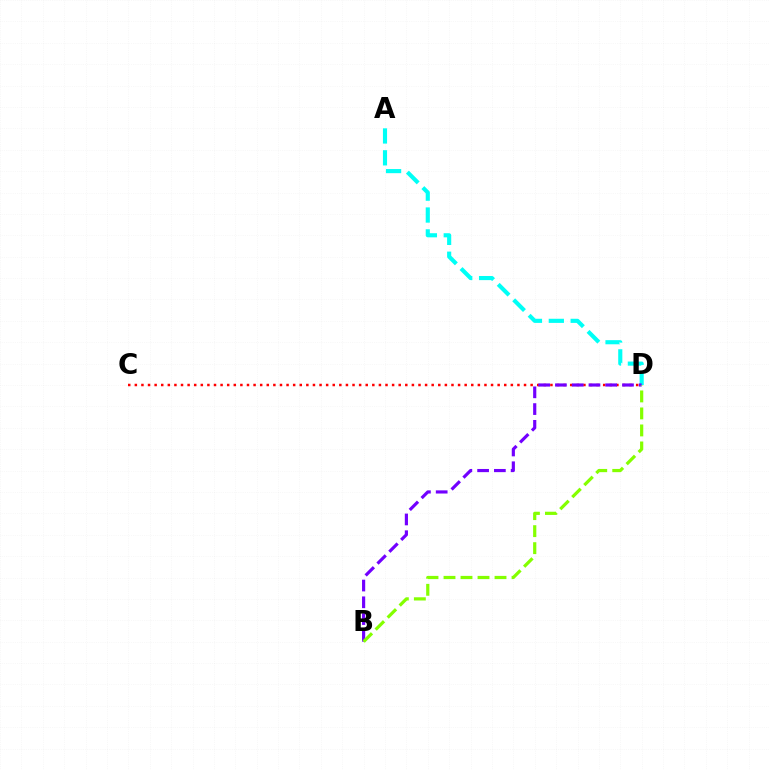{('A', 'D'): [{'color': '#00fff6', 'line_style': 'dashed', 'thickness': 2.97}], ('C', 'D'): [{'color': '#ff0000', 'line_style': 'dotted', 'thickness': 1.79}], ('B', 'D'): [{'color': '#7200ff', 'line_style': 'dashed', 'thickness': 2.28}, {'color': '#84ff00', 'line_style': 'dashed', 'thickness': 2.31}]}